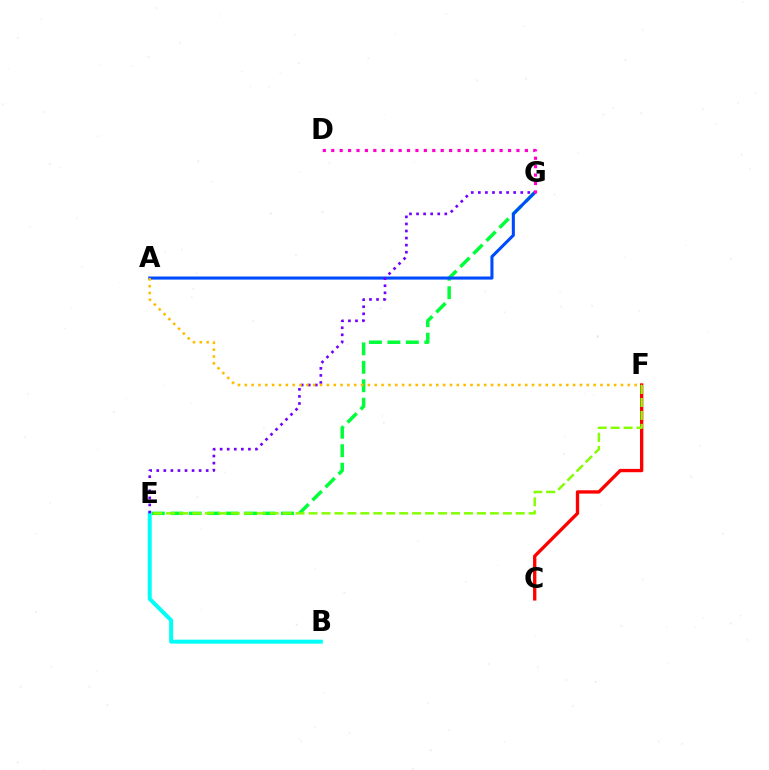{('B', 'E'): [{'color': '#00fff6', 'line_style': 'solid', 'thickness': 2.87}], ('E', 'G'): [{'color': '#00ff39', 'line_style': 'dashed', 'thickness': 2.51}, {'color': '#7200ff', 'line_style': 'dotted', 'thickness': 1.92}], ('C', 'F'): [{'color': '#ff0000', 'line_style': 'solid', 'thickness': 2.4}], ('A', 'G'): [{'color': '#004bff', 'line_style': 'solid', 'thickness': 2.21}], ('D', 'G'): [{'color': '#ff00cf', 'line_style': 'dotted', 'thickness': 2.29}], ('A', 'F'): [{'color': '#ffbd00', 'line_style': 'dotted', 'thickness': 1.86}], ('E', 'F'): [{'color': '#84ff00', 'line_style': 'dashed', 'thickness': 1.76}]}